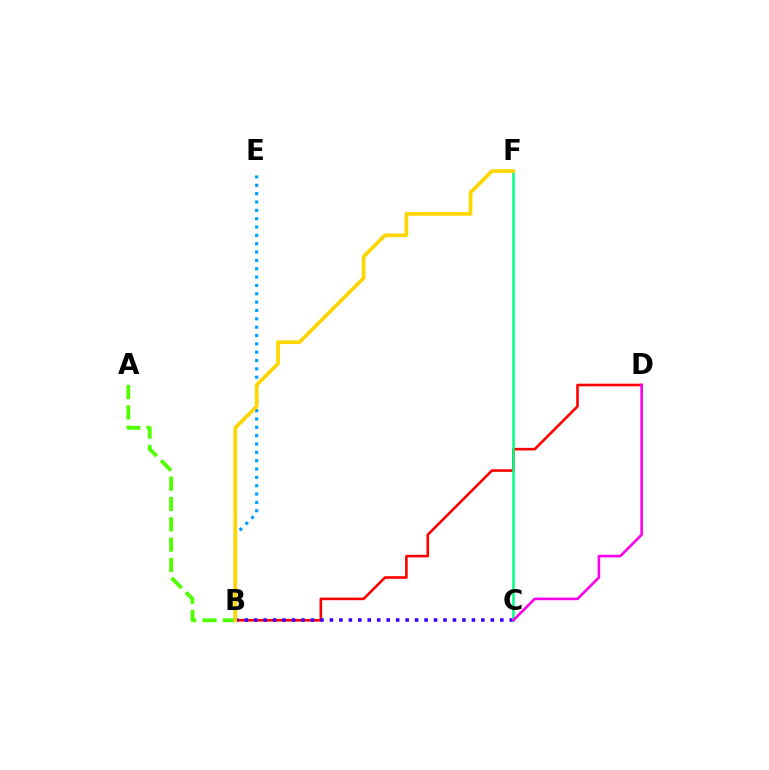{('B', 'D'): [{'color': '#ff0000', 'line_style': 'solid', 'thickness': 1.88}], ('A', 'B'): [{'color': '#4fff00', 'line_style': 'dashed', 'thickness': 2.76}], ('B', 'E'): [{'color': '#009eff', 'line_style': 'dotted', 'thickness': 2.27}], ('B', 'C'): [{'color': '#3700ff', 'line_style': 'dotted', 'thickness': 2.57}], ('C', 'F'): [{'color': '#00ff86', 'line_style': 'solid', 'thickness': 1.82}], ('C', 'D'): [{'color': '#ff00ed', 'line_style': 'solid', 'thickness': 1.89}], ('B', 'F'): [{'color': '#ffd500', 'line_style': 'solid', 'thickness': 2.65}]}